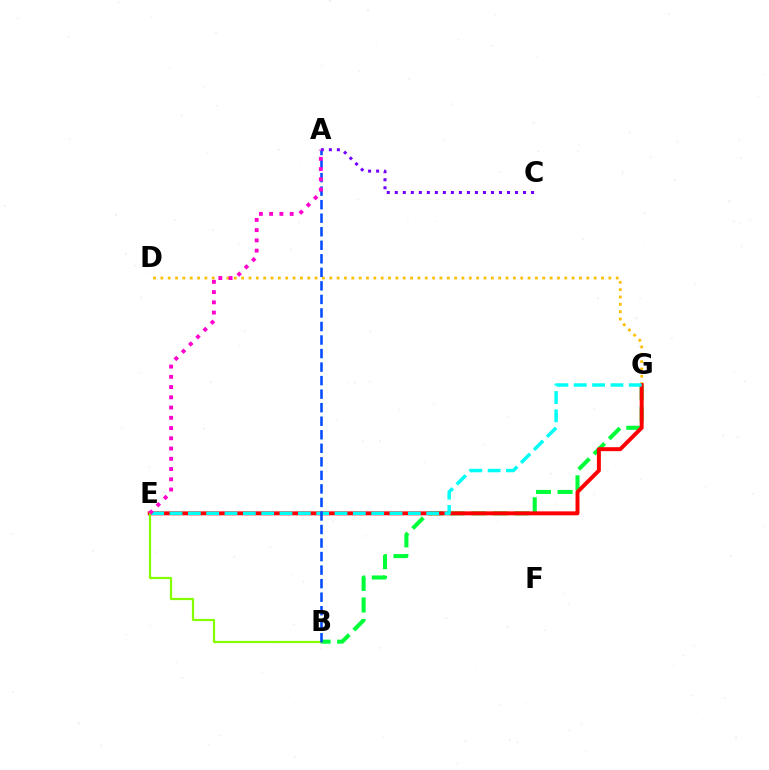{('A', 'C'): [{'color': '#7200ff', 'line_style': 'dotted', 'thickness': 2.18}], ('B', 'G'): [{'color': '#00ff39', 'line_style': 'dashed', 'thickness': 2.93}], ('D', 'G'): [{'color': '#ffbd00', 'line_style': 'dotted', 'thickness': 2.0}], ('E', 'G'): [{'color': '#ff0000', 'line_style': 'solid', 'thickness': 2.84}, {'color': '#00fff6', 'line_style': 'dashed', 'thickness': 2.49}], ('B', 'E'): [{'color': '#84ff00', 'line_style': 'solid', 'thickness': 1.59}], ('A', 'B'): [{'color': '#004bff', 'line_style': 'dashed', 'thickness': 1.84}], ('A', 'E'): [{'color': '#ff00cf', 'line_style': 'dotted', 'thickness': 2.78}]}